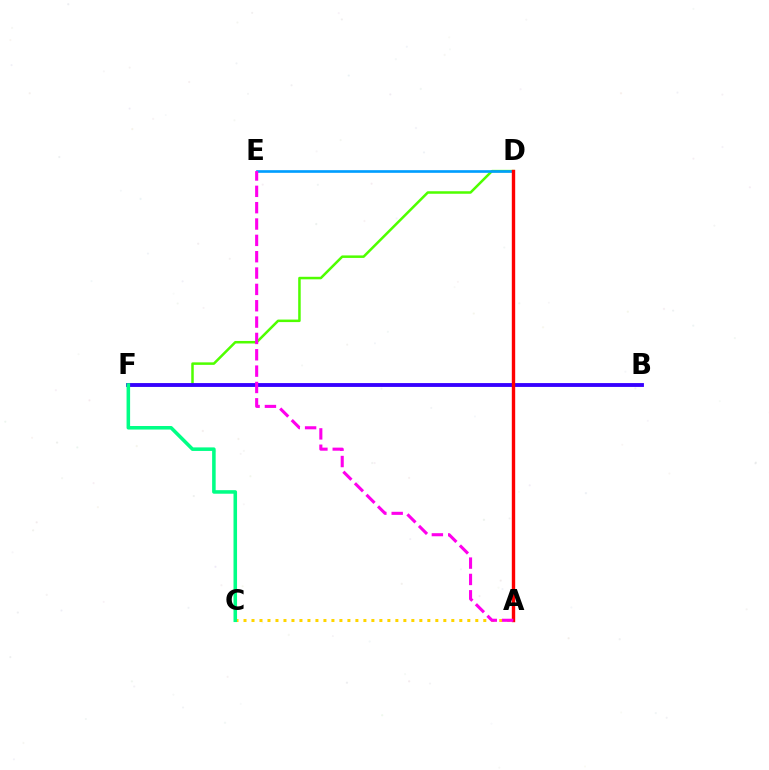{('D', 'F'): [{'color': '#4fff00', 'line_style': 'solid', 'thickness': 1.81}], ('D', 'E'): [{'color': '#009eff', 'line_style': 'solid', 'thickness': 1.91}], ('B', 'F'): [{'color': '#3700ff', 'line_style': 'solid', 'thickness': 2.77}], ('A', 'C'): [{'color': '#ffd500', 'line_style': 'dotted', 'thickness': 2.17}], ('A', 'D'): [{'color': '#ff0000', 'line_style': 'solid', 'thickness': 2.43}], ('A', 'E'): [{'color': '#ff00ed', 'line_style': 'dashed', 'thickness': 2.22}], ('C', 'F'): [{'color': '#00ff86', 'line_style': 'solid', 'thickness': 2.55}]}